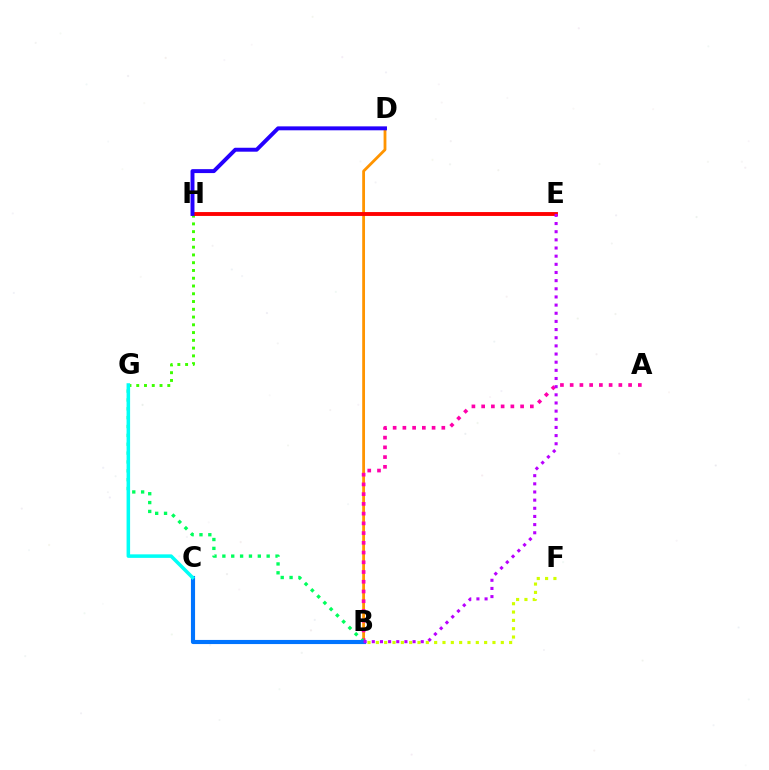{('G', 'H'): [{'color': '#3dff00', 'line_style': 'dotted', 'thickness': 2.11}], ('B', 'D'): [{'color': '#ff9400', 'line_style': 'solid', 'thickness': 2.02}], ('A', 'B'): [{'color': '#ff00ac', 'line_style': 'dotted', 'thickness': 2.65}], ('B', 'F'): [{'color': '#d1ff00', 'line_style': 'dotted', 'thickness': 2.26}], ('B', 'G'): [{'color': '#00ff5c', 'line_style': 'dotted', 'thickness': 2.41}], ('B', 'C'): [{'color': '#0074ff', 'line_style': 'solid', 'thickness': 2.97}], ('E', 'H'): [{'color': '#ff0000', 'line_style': 'solid', 'thickness': 2.8}], ('B', 'E'): [{'color': '#b900ff', 'line_style': 'dotted', 'thickness': 2.22}], ('C', 'G'): [{'color': '#00fff6', 'line_style': 'solid', 'thickness': 2.54}], ('D', 'H'): [{'color': '#2500ff', 'line_style': 'solid', 'thickness': 2.83}]}